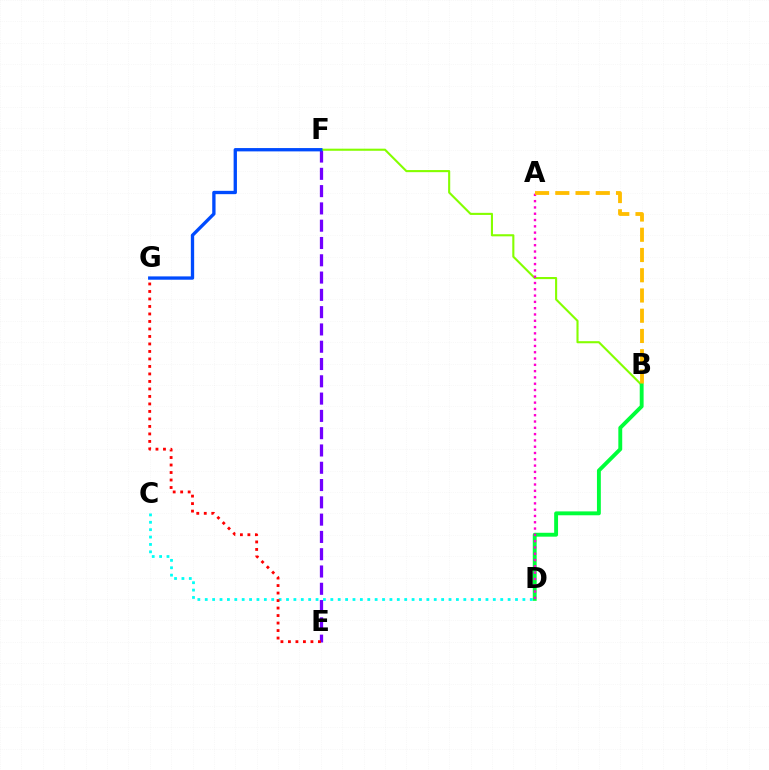{('E', 'F'): [{'color': '#7200ff', 'line_style': 'dashed', 'thickness': 2.35}], ('C', 'D'): [{'color': '#00fff6', 'line_style': 'dotted', 'thickness': 2.01}], ('B', 'F'): [{'color': '#84ff00', 'line_style': 'solid', 'thickness': 1.51}], ('F', 'G'): [{'color': '#004bff', 'line_style': 'solid', 'thickness': 2.39}], ('B', 'D'): [{'color': '#00ff39', 'line_style': 'solid', 'thickness': 2.8}], ('A', 'D'): [{'color': '#ff00cf', 'line_style': 'dotted', 'thickness': 1.71}], ('E', 'G'): [{'color': '#ff0000', 'line_style': 'dotted', 'thickness': 2.04}], ('A', 'B'): [{'color': '#ffbd00', 'line_style': 'dashed', 'thickness': 2.75}]}